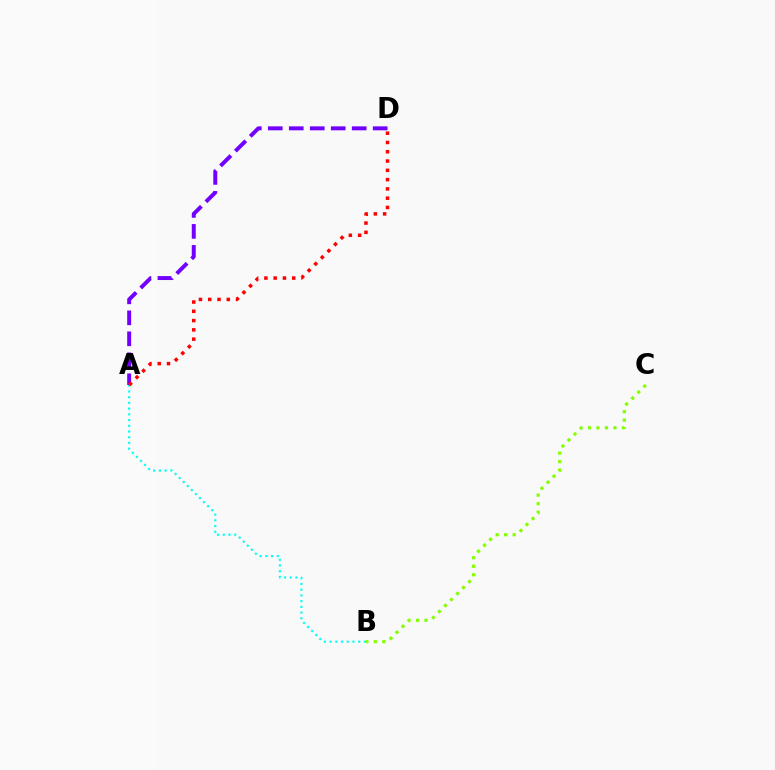{('A', 'D'): [{'color': '#7200ff', 'line_style': 'dashed', 'thickness': 2.85}, {'color': '#ff0000', 'line_style': 'dotted', 'thickness': 2.52}], ('A', 'B'): [{'color': '#00fff6', 'line_style': 'dotted', 'thickness': 1.55}], ('B', 'C'): [{'color': '#84ff00', 'line_style': 'dotted', 'thickness': 2.31}]}